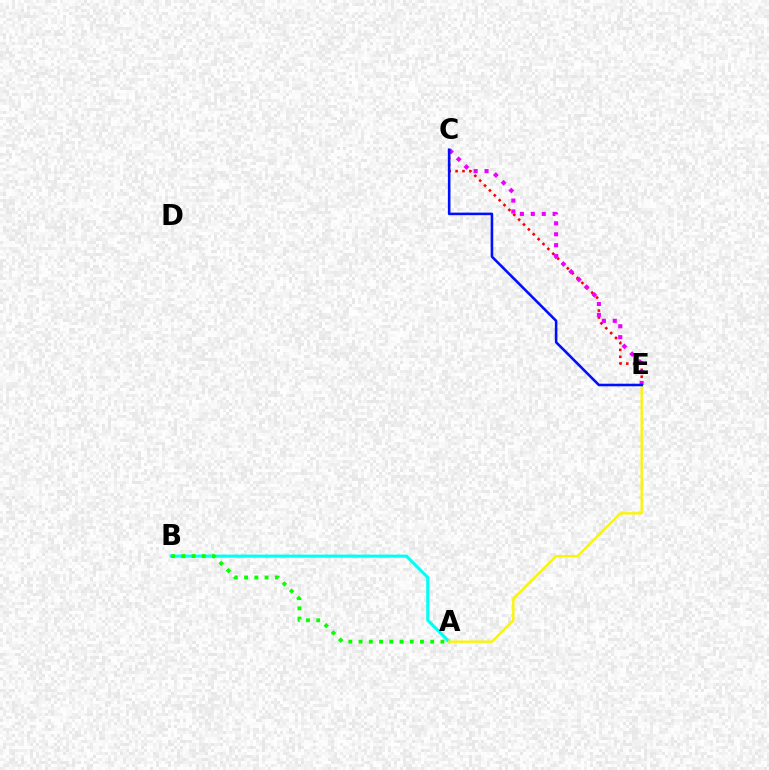{('C', 'E'): [{'color': '#ff0000', 'line_style': 'dotted', 'thickness': 1.87}, {'color': '#ee00ff', 'line_style': 'dotted', 'thickness': 2.97}, {'color': '#0010ff', 'line_style': 'solid', 'thickness': 1.86}], ('A', 'B'): [{'color': '#00fff6', 'line_style': 'solid', 'thickness': 2.24}, {'color': '#08ff00', 'line_style': 'dotted', 'thickness': 2.78}], ('A', 'E'): [{'color': '#fcf500', 'line_style': 'solid', 'thickness': 1.7}]}